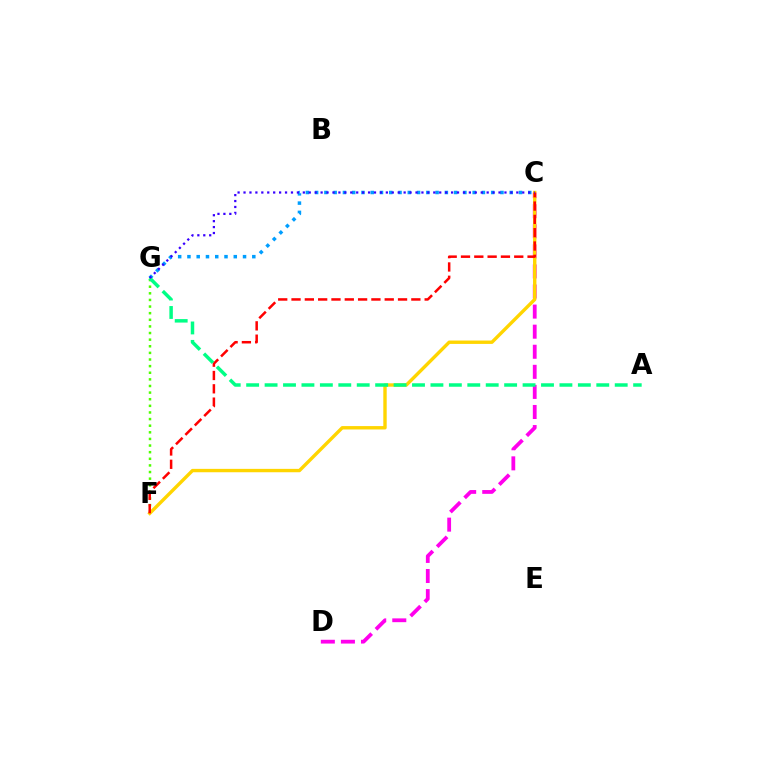{('F', 'G'): [{'color': '#4fff00', 'line_style': 'dotted', 'thickness': 1.8}], ('C', 'D'): [{'color': '#ff00ed', 'line_style': 'dashed', 'thickness': 2.73}], ('C', 'F'): [{'color': '#ffd500', 'line_style': 'solid', 'thickness': 2.44}, {'color': '#ff0000', 'line_style': 'dashed', 'thickness': 1.81}], ('C', 'G'): [{'color': '#009eff', 'line_style': 'dotted', 'thickness': 2.52}, {'color': '#3700ff', 'line_style': 'dotted', 'thickness': 1.61}], ('A', 'G'): [{'color': '#00ff86', 'line_style': 'dashed', 'thickness': 2.5}]}